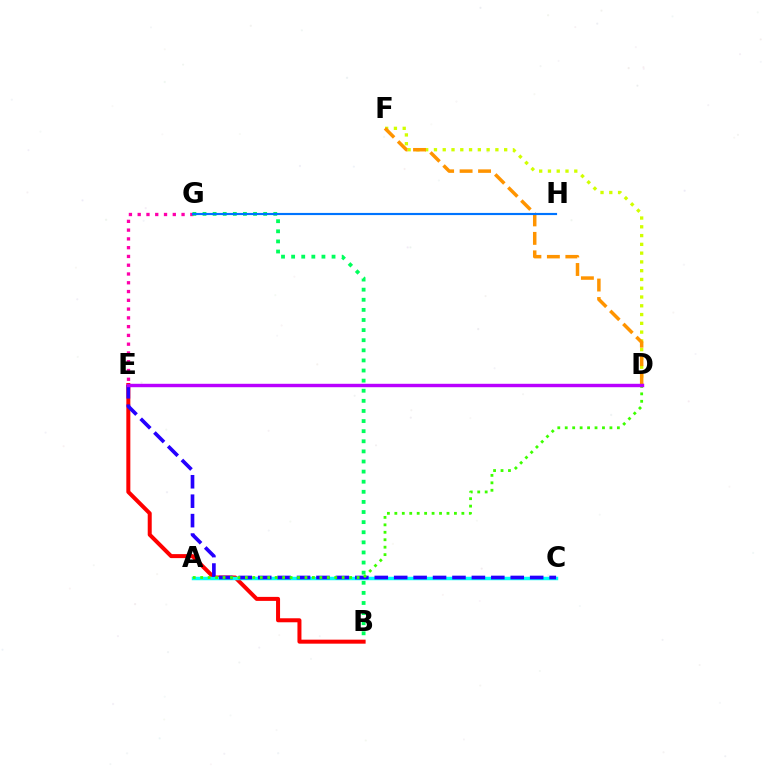{('E', 'G'): [{'color': '#ff00ac', 'line_style': 'dotted', 'thickness': 2.38}], ('B', 'G'): [{'color': '#00ff5c', 'line_style': 'dotted', 'thickness': 2.75}], ('D', 'F'): [{'color': '#d1ff00', 'line_style': 'dotted', 'thickness': 2.38}, {'color': '#ff9400', 'line_style': 'dashed', 'thickness': 2.51}], ('B', 'E'): [{'color': '#ff0000', 'line_style': 'solid', 'thickness': 2.88}], ('A', 'C'): [{'color': '#00fff6', 'line_style': 'solid', 'thickness': 2.49}], ('C', 'E'): [{'color': '#2500ff', 'line_style': 'dashed', 'thickness': 2.64}], ('A', 'D'): [{'color': '#3dff00', 'line_style': 'dotted', 'thickness': 2.02}], ('D', 'E'): [{'color': '#b900ff', 'line_style': 'solid', 'thickness': 2.46}], ('G', 'H'): [{'color': '#0074ff', 'line_style': 'solid', 'thickness': 1.55}]}